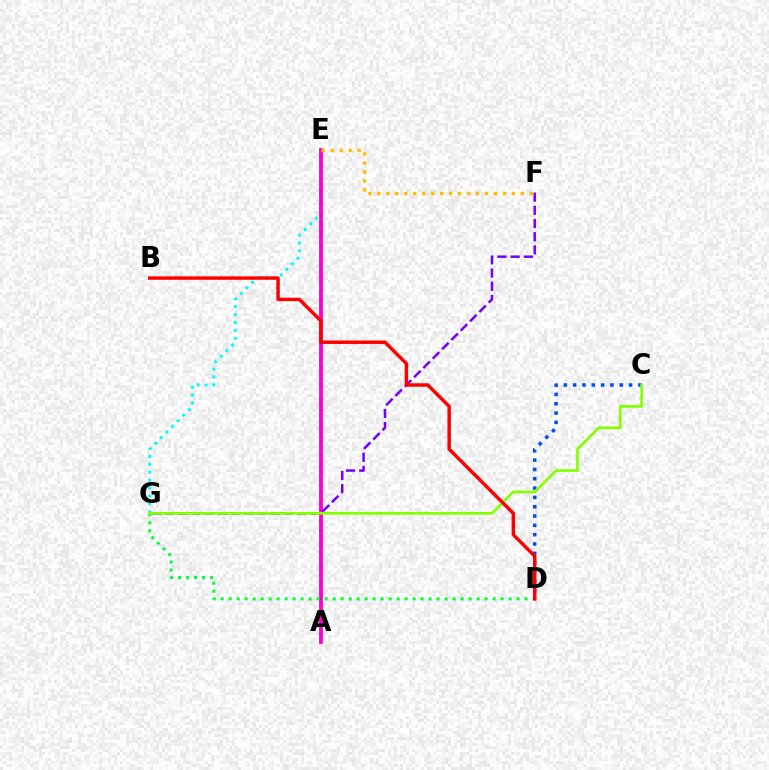{('E', 'G'): [{'color': '#00fff6', 'line_style': 'dotted', 'thickness': 2.15}], ('A', 'E'): [{'color': '#ff00cf', 'line_style': 'solid', 'thickness': 2.76}], ('D', 'G'): [{'color': '#00ff39', 'line_style': 'dotted', 'thickness': 2.17}], ('C', 'D'): [{'color': '#004bff', 'line_style': 'dotted', 'thickness': 2.53}], ('E', 'F'): [{'color': '#ffbd00', 'line_style': 'dotted', 'thickness': 2.44}], ('F', 'G'): [{'color': '#7200ff', 'line_style': 'dashed', 'thickness': 1.79}], ('C', 'G'): [{'color': '#84ff00', 'line_style': 'solid', 'thickness': 1.95}], ('B', 'D'): [{'color': '#ff0000', 'line_style': 'solid', 'thickness': 2.48}]}